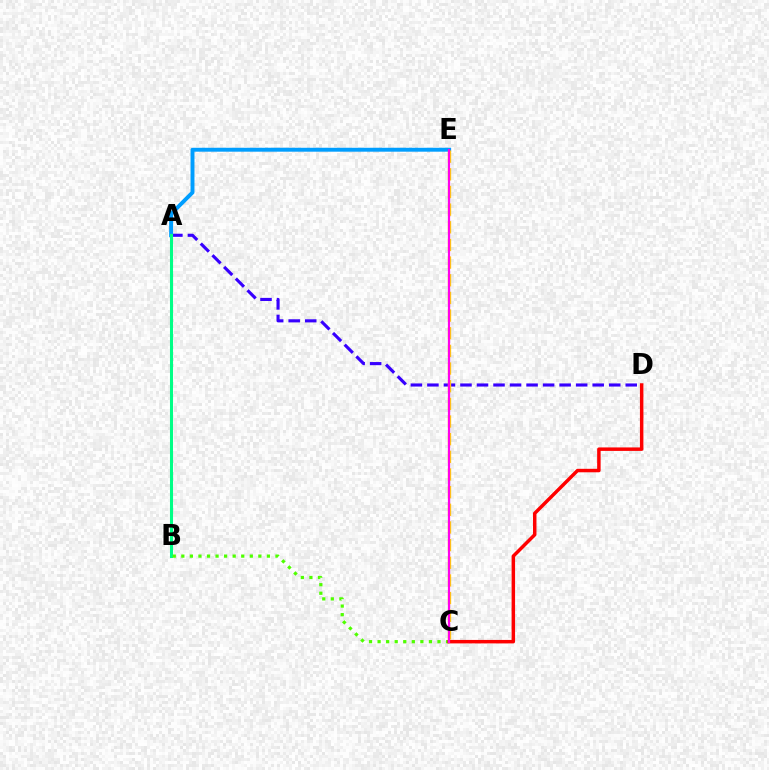{('A', 'D'): [{'color': '#3700ff', 'line_style': 'dashed', 'thickness': 2.25}], ('A', 'E'): [{'color': '#009eff', 'line_style': 'solid', 'thickness': 2.82}], ('A', 'B'): [{'color': '#00ff86', 'line_style': 'solid', 'thickness': 2.2}], ('B', 'C'): [{'color': '#4fff00', 'line_style': 'dotted', 'thickness': 2.33}], ('C', 'E'): [{'color': '#ffd500', 'line_style': 'dashed', 'thickness': 2.4}, {'color': '#ff00ed', 'line_style': 'solid', 'thickness': 1.59}], ('C', 'D'): [{'color': '#ff0000', 'line_style': 'solid', 'thickness': 2.5}]}